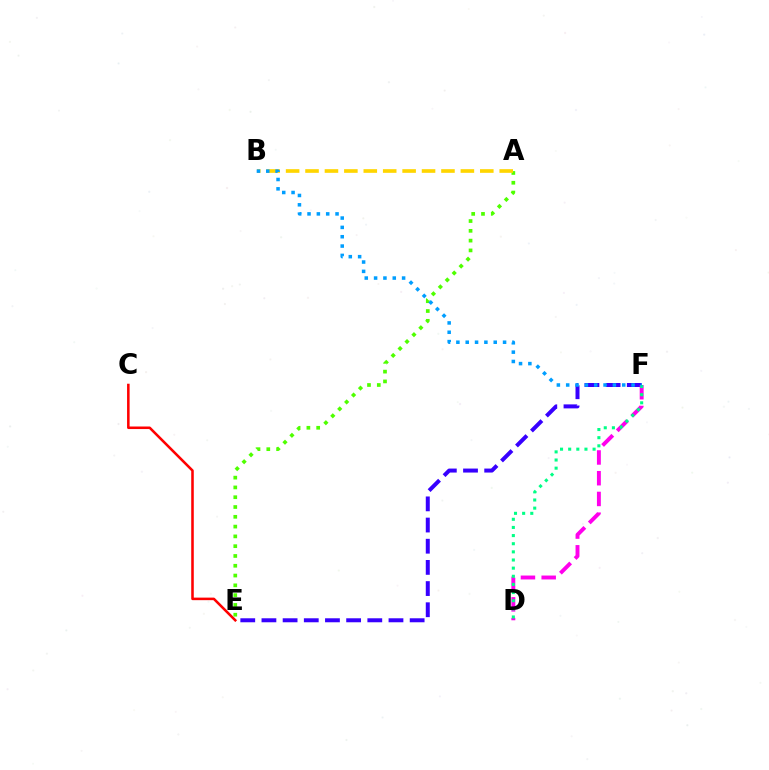{('E', 'F'): [{'color': '#3700ff', 'line_style': 'dashed', 'thickness': 2.88}], ('C', 'E'): [{'color': '#ff0000', 'line_style': 'solid', 'thickness': 1.84}], ('D', 'F'): [{'color': '#ff00ed', 'line_style': 'dashed', 'thickness': 2.82}, {'color': '#00ff86', 'line_style': 'dotted', 'thickness': 2.21}], ('A', 'E'): [{'color': '#4fff00', 'line_style': 'dotted', 'thickness': 2.66}], ('A', 'B'): [{'color': '#ffd500', 'line_style': 'dashed', 'thickness': 2.64}], ('B', 'F'): [{'color': '#009eff', 'line_style': 'dotted', 'thickness': 2.54}]}